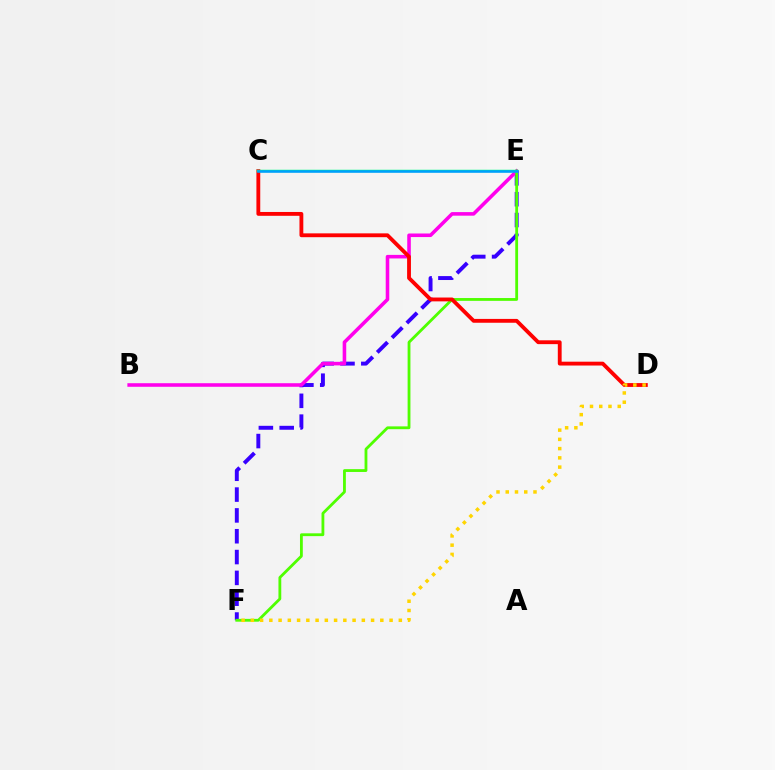{('E', 'F'): [{'color': '#3700ff', 'line_style': 'dashed', 'thickness': 2.83}, {'color': '#4fff00', 'line_style': 'solid', 'thickness': 2.02}], ('B', 'E'): [{'color': '#ff00ed', 'line_style': 'solid', 'thickness': 2.57}], ('C', 'D'): [{'color': '#ff0000', 'line_style': 'solid', 'thickness': 2.76}], ('D', 'F'): [{'color': '#ffd500', 'line_style': 'dotted', 'thickness': 2.51}], ('C', 'E'): [{'color': '#00ff86', 'line_style': 'solid', 'thickness': 1.78}, {'color': '#009eff', 'line_style': 'solid', 'thickness': 1.81}]}